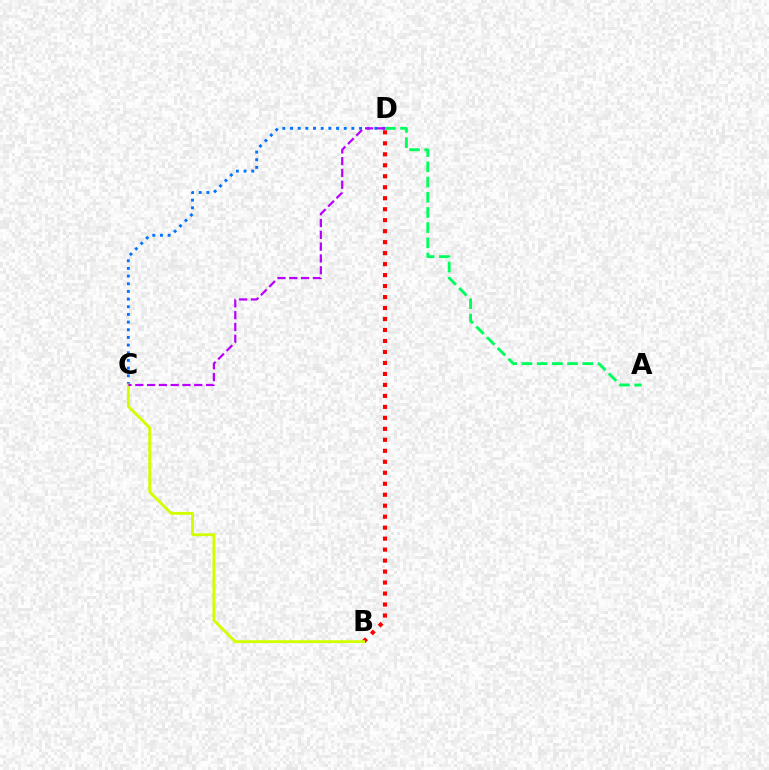{('B', 'D'): [{'color': '#ff0000', 'line_style': 'dotted', 'thickness': 2.98}], ('C', 'D'): [{'color': '#0074ff', 'line_style': 'dotted', 'thickness': 2.08}, {'color': '#b900ff', 'line_style': 'dashed', 'thickness': 1.6}], ('B', 'C'): [{'color': '#d1ff00', 'line_style': 'solid', 'thickness': 2.06}], ('A', 'D'): [{'color': '#00ff5c', 'line_style': 'dashed', 'thickness': 2.06}]}